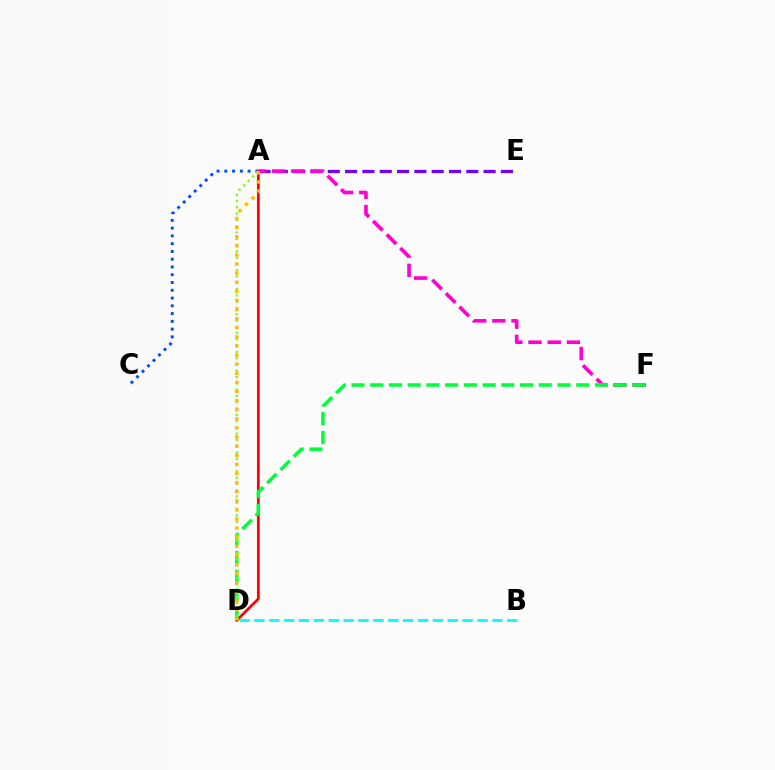{('A', 'E'): [{'color': '#7200ff', 'line_style': 'dashed', 'thickness': 2.35}], ('A', 'C'): [{'color': '#004bff', 'line_style': 'dotted', 'thickness': 2.11}], ('A', 'D'): [{'color': '#ff0000', 'line_style': 'solid', 'thickness': 1.99}, {'color': '#84ff00', 'line_style': 'dotted', 'thickness': 1.71}, {'color': '#ffbd00', 'line_style': 'dotted', 'thickness': 2.47}], ('A', 'F'): [{'color': '#ff00cf', 'line_style': 'dashed', 'thickness': 2.61}], ('D', 'F'): [{'color': '#00ff39', 'line_style': 'dashed', 'thickness': 2.54}], ('B', 'D'): [{'color': '#00fff6', 'line_style': 'dashed', 'thickness': 2.02}]}